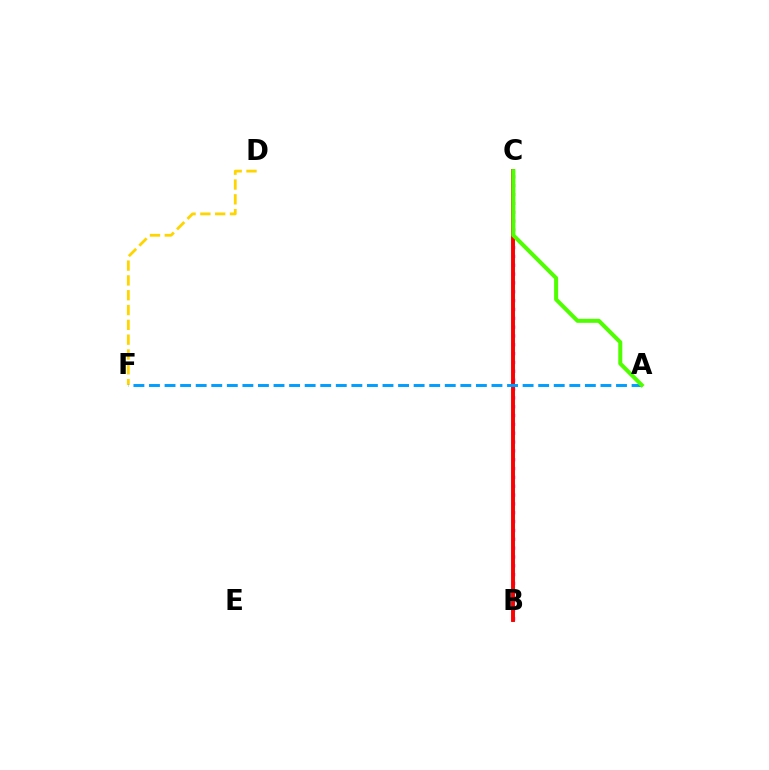{('B', 'C'): [{'color': '#00ff86', 'line_style': 'solid', 'thickness': 2.23}, {'color': '#ff00ed', 'line_style': 'dotted', 'thickness': 2.4}, {'color': '#3700ff', 'line_style': 'solid', 'thickness': 1.75}, {'color': '#ff0000', 'line_style': 'solid', 'thickness': 2.77}], ('D', 'F'): [{'color': '#ffd500', 'line_style': 'dashed', 'thickness': 2.01}], ('A', 'F'): [{'color': '#009eff', 'line_style': 'dashed', 'thickness': 2.11}], ('A', 'C'): [{'color': '#4fff00', 'line_style': 'solid', 'thickness': 2.89}]}